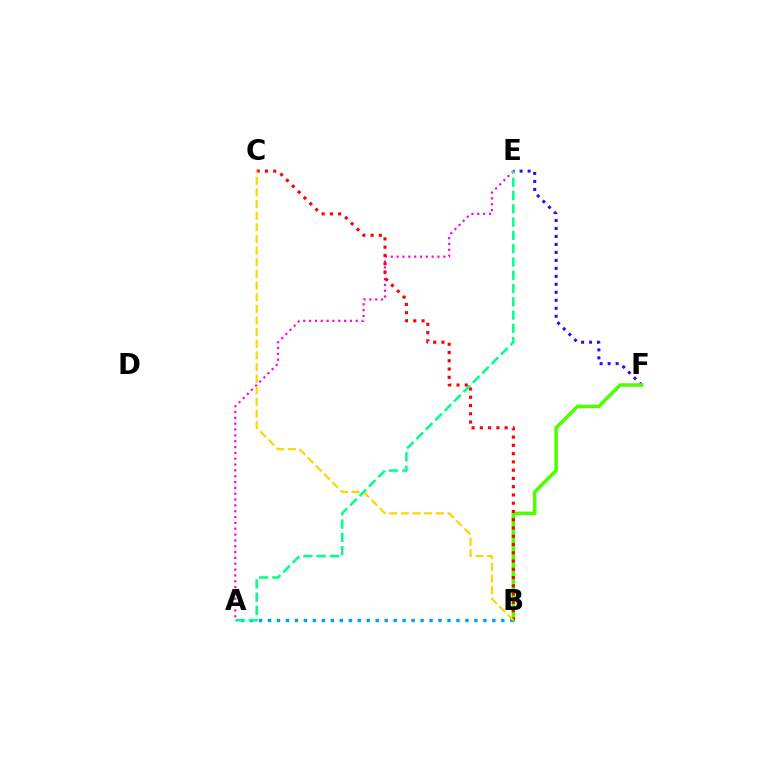{('A', 'E'): [{'color': '#ff00ed', 'line_style': 'dotted', 'thickness': 1.59}, {'color': '#00ff86', 'line_style': 'dashed', 'thickness': 1.81}], ('E', 'F'): [{'color': '#3700ff', 'line_style': 'dotted', 'thickness': 2.17}], ('B', 'F'): [{'color': '#4fff00', 'line_style': 'solid', 'thickness': 2.56}], ('B', 'C'): [{'color': '#ff0000', 'line_style': 'dotted', 'thickness': 2.24}, {'color': '#ffd500', 'line_style': 'dashed', 'thickness': 1.58}], ('A', 'B'): [{'color': '#009eff', 'line_style': 'dotted', 'thickness': 2.44}]}